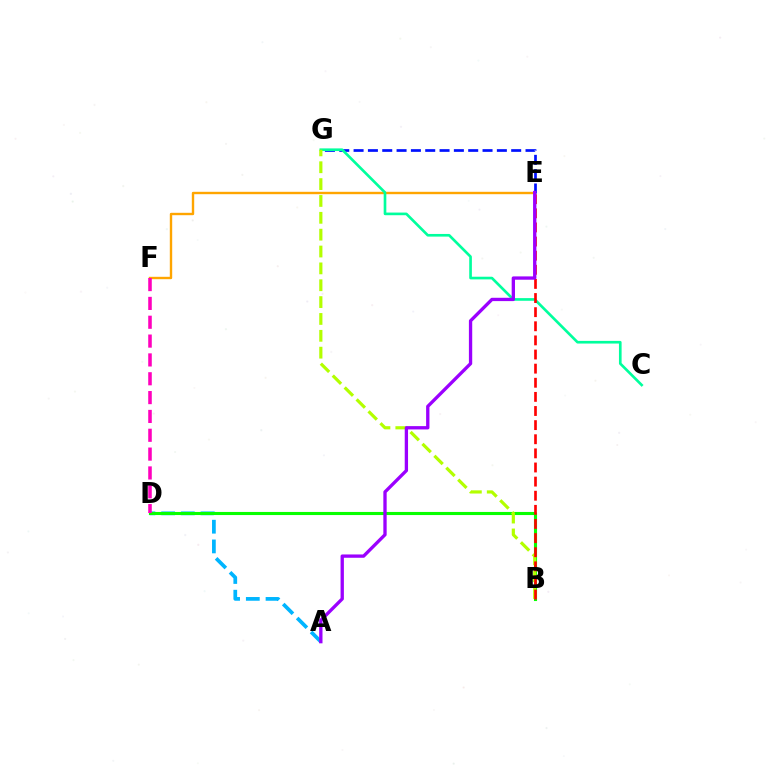{('E', 'F'): [{'color': '#ffa500', 'line_style': 'solid', 'thickness': 1.72}], ('E', 'G'): [{'color': '#0010ff', 'line_style': 'dashed', 'thickness': 1.95}], ('C', 'G'): [{'color': '#00ff9d', 'line_style': 'solid', 'thickness': 1.91}], ('A', 'D'): [{'color': '#00b5ff', 'line_style': 'dashed', 'thickness': 2.68}], ('B', 'D'): [{'color': '#08ff00', 'line_style': 'solid', 'thickness': 2.24}], ('D', 'F'): [{'color': '#ff00bd', 'line_style': 'dashed', 'thickness': 2.56}], ('B', 'G'): [{'color': '#b3ff00', 'line_style': 'dashed', 'thickness': 2.29}], ('B', 'E'): [{'color': '#ff0000', 'line_style': 'dashed', 'thickness': 1.92}], ('A', 'E'): [{'color': '#9b00ff', 'line_style': 'solid', 'thickness': 2.39}]}